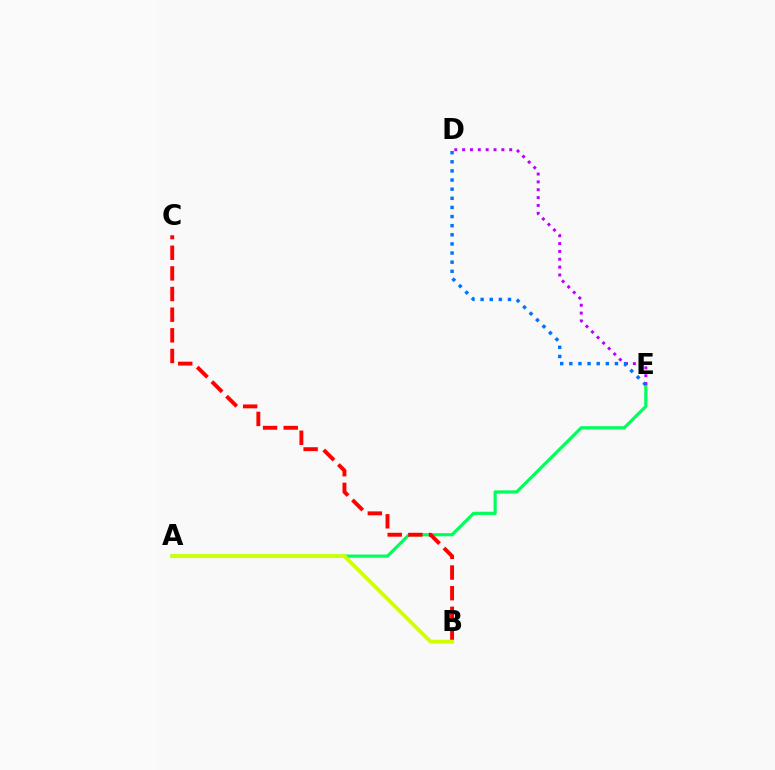{('A', 'E'): [{'color': '#00ff5c', 'line_style': 'solid', 'thickness': 2.29}], ('D', 'E'): [{'color': '#b900ff', 'line_style': 'dotted', 'thickness': 2.13}, {'color': '#0074ff', 'line_style': 'dotted', 'thickness': 2.48}], ('B', 'C'): [{'color': '#ff0000', 'line_style': 'dashed', 'thickness': 2.8}], ('A', 'B'): [{'color': '#d1ff00', 'line_style': 'solid', 'thickness': 2.79}]}